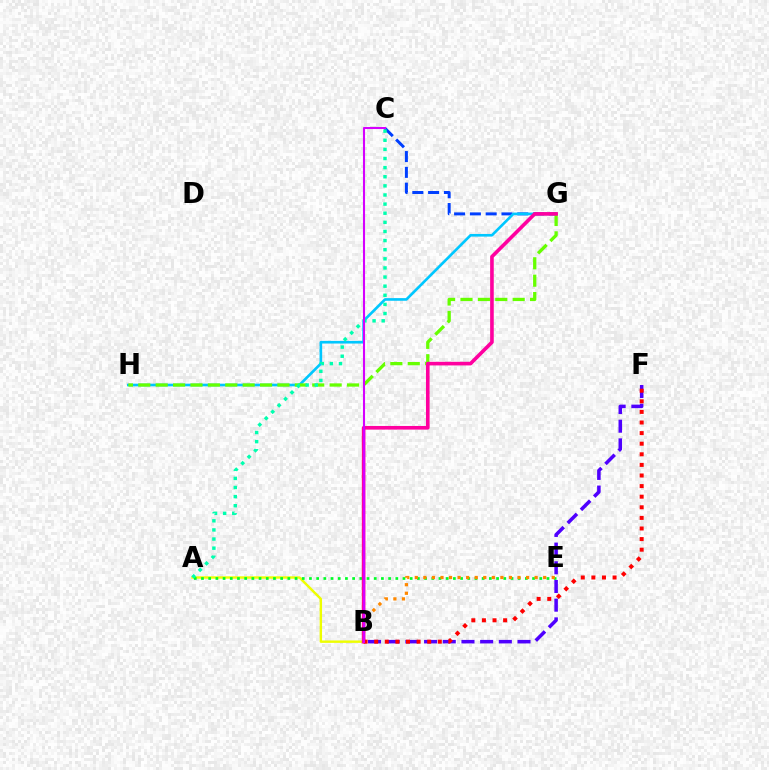{('C', 'G'): [{'color': '#003fff', 'line_style': 'dashed', 'thickness': 2.15}], ('A', 'B'): [{'color': '#eeff00', 'line_style': 'solid', 'thickness': 1.74}], ('B', 'F'): [{'color': '#4f00ff', 'line_style': 'dashed', 'thickness': 2.54}, {'color': '#ff0000', 'line_style': 'dotted', 'thickness': 2.88}], ('A', 'E'): [{'color': '#00ff27', 'line_style': 'dotted', 'thickness': 1.96}], ('B', 'E'): [{'color': '#ff8800', 'line_style': 'dotted', 'thickness': 2.33}], ('G', 'H'): [{'color': '#00c7ff', 'line_style': 'solid', 'thickness': 1.91}, {'color': '#66ff00', 'line_style': 'dashed', 'thickness': 2.36}], ('B', 'G'): [{'color': '#ff00a0', 'line_style': 'solid', 'thickness': 2.61}], ('A', 'C'): [{'color': '#00ffaf', 'line_style': 'dotted', 'thickness': 2.48}], ('B', 'C'): [{'color': '#d600ff', 'line_style': 'solid', 'thickness': 1.5}]}